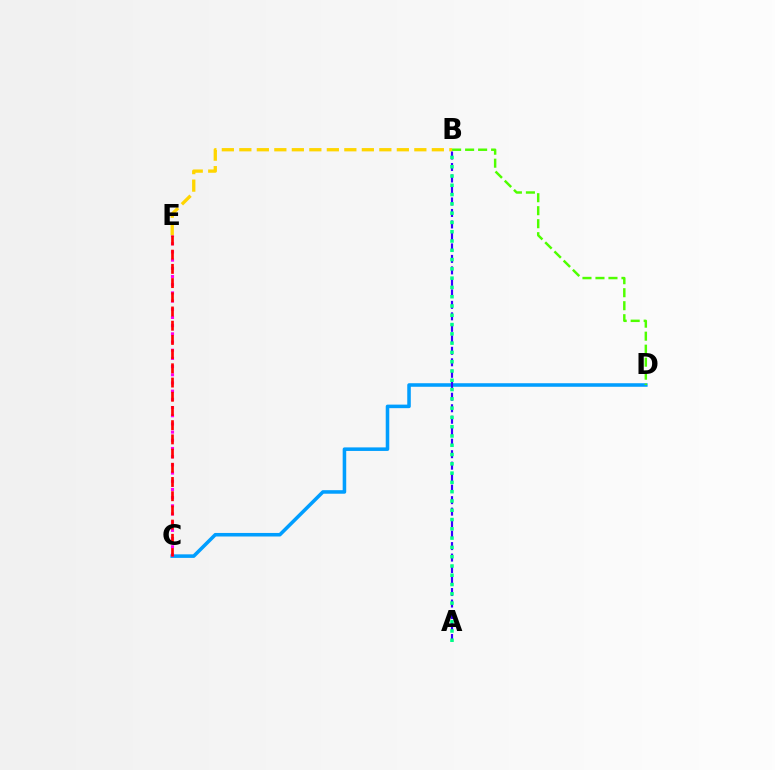{('C', 'D'): [{'color': '#009eff', 'line_style': 'solid', 'thickness': 2.55}], ('C', 'E'): [{'color': '#ff00ed', 'line_style': 'dotted', 'thickness': 2.23}, {'color': '#ff0000', 'line_style': 'dashed', 'thickness': 1.93}], ('B', 'E'): [{'color': '#ffd500', 'line_style': 'dashed', 'thickness': 2.38}], ('B', 'D'): [{'color': '#4fff00', 'line_style': 'dashed', 'thickness': 1.77}], ('A', 'B'): [{'color': '#3700ff', 'line_style': 'dashed', 'thickness': 1.56}, {'color': '#00ff86', 'line_style': 'dotted', 'thickness': 2.52}]}